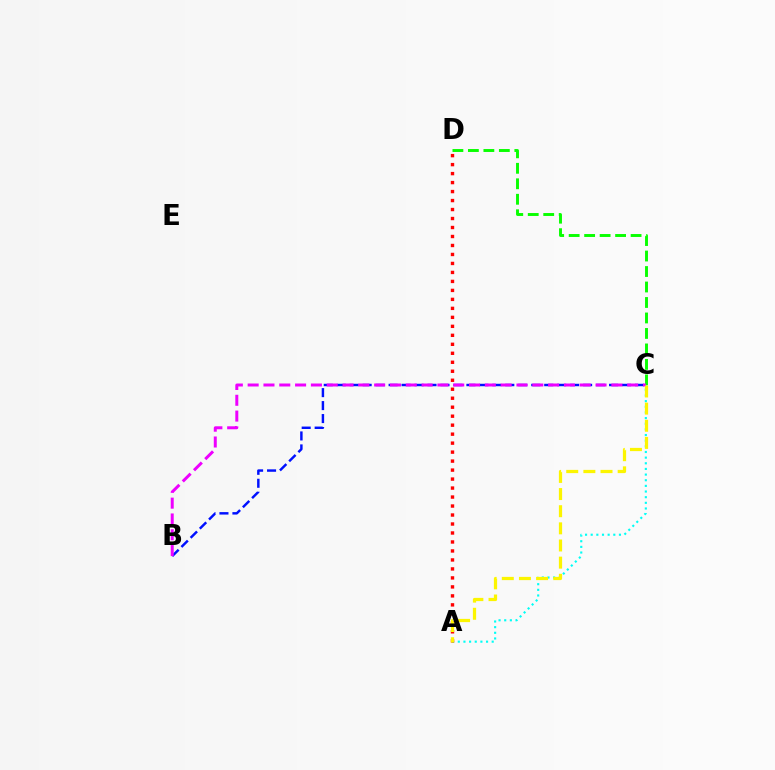{('A', 'C'): [{'color': '#00fff6', 'line_style': 'dotted', 'thickness': 1.54}, {'color': '#fcf500', 'line_style': 'dashed', 'thickness': 2.33}], ('B', 'C'): [{'color': '#0010ff', 'line_style': 'dashed', 'thickness': 1.76}, {'color': '#ee00ff', 'line_style': 'dashed', 'thickness': 2.15}], ('C', 'D'): [{'color': '#08ff00', 'line_style': 'dashed', 'thickness': 2.1}], ('A', 'D'): [{'color': '#ff0000', 'line_style': 'dotted', 'thickness': 2.44}]}